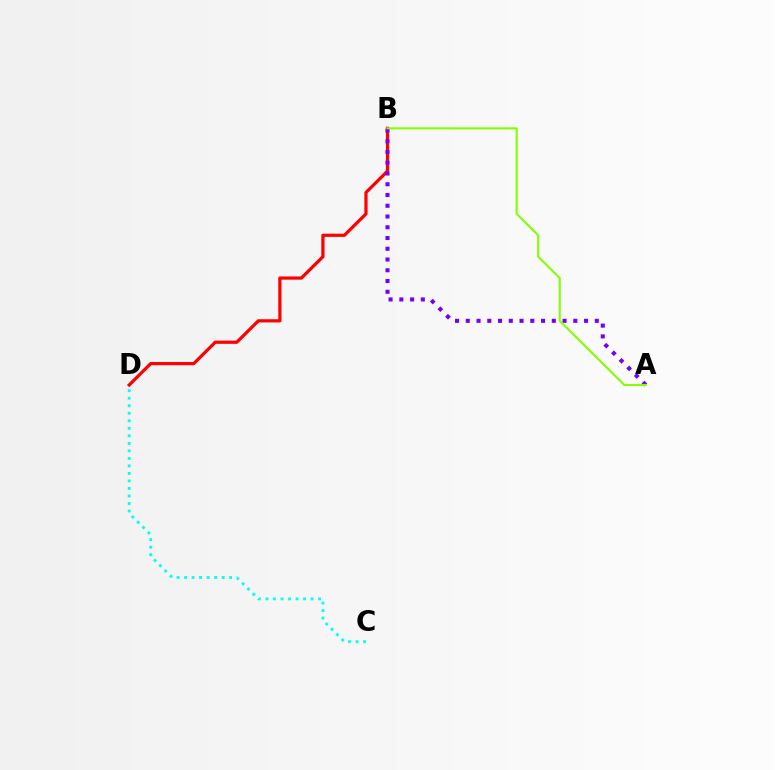{('B', 'D'): [{'color': '#ff0000', 'line_style': 'solid', 'thickness': 2.32}], ('C', 'D'): [{'color': '#00fff6', 'line_style': 'dotted', 'thickness': 2.04}], ('A', 'B'): [{'color': '#7200ff', 'line_style': 'dotted', 'thickness': 2.92}, {'color': '#84ff00', 'line_style': 'solid', 'thickness': 1.51}]}